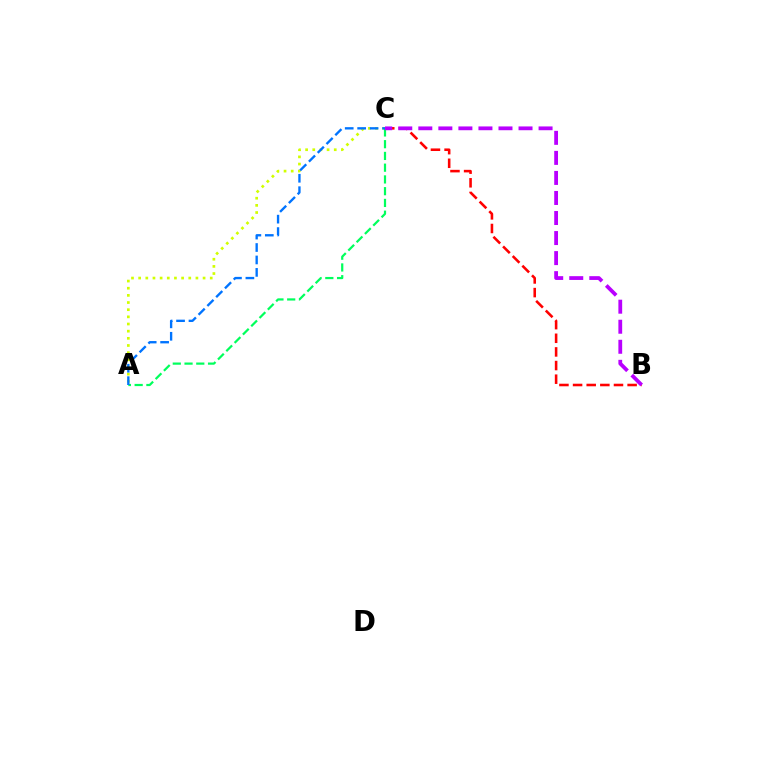{('A', 'C'): [{'color': '#d1ff00', 'line_style': 'dotted', 'thickness': 1.94}, {'color': '#00ff5c', 'line_style': 'dashed', 'thickness': 1.6}, {'color': '#0074ff', 'line_style': 'dashed', 'thickness': 1.69}], ('B', 'C'): [{'color': '#ff0000', 'line_style': 'dashed', 'thickness': 1.85}, {'color': '#b900ff', 'line_style': 'dashed', 'thickness': 2.72}]}